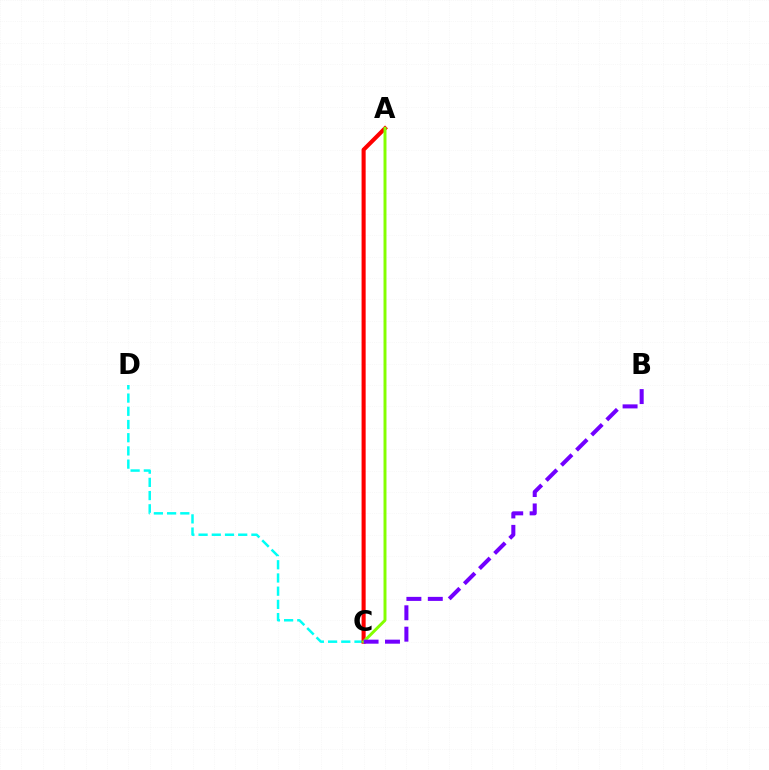{('C', 'D'): [{'color': '#00fff6', 'line_style': 'dashed', 'thickness': 1.79}], ('A', 'C'): [{'color': '#ff0000', 'line_style': 'solid', 'thickness': 2.94}, {'color': '#84ff00', 'line_style': 'solid', 'thickness': 2.13}], ('B', 'C'): [{'color': '#7200ff', 'line_style': 'dashed', 'thickness': 2.91}]}